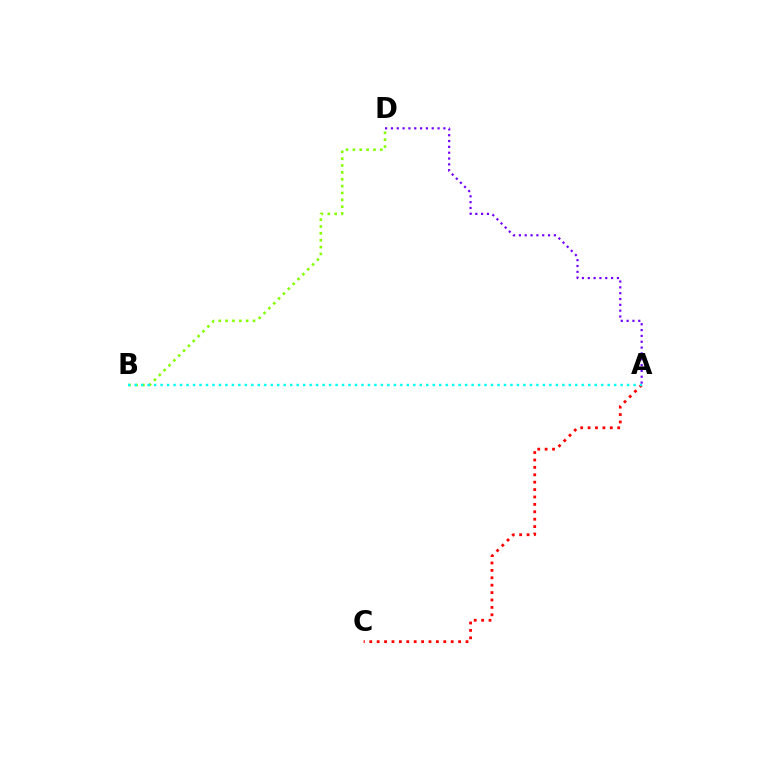{('A', 'C'): [{'color': '#ff0000', 'line_style': 'dotted', 'thickness': 2.01}], ('B', 'D'): [{'color': '#84ff00', 'line_style': 'dotted', 'thickness': 1.86}], ('A', 'B'): [{'color': '#00fff6', 'line_style': 'dotted', 'thickness': 1.76}], ('A', 'D'): [{'color': '#7200ff', 'line_style': 'dotted', 'thickness': 1.58}]}